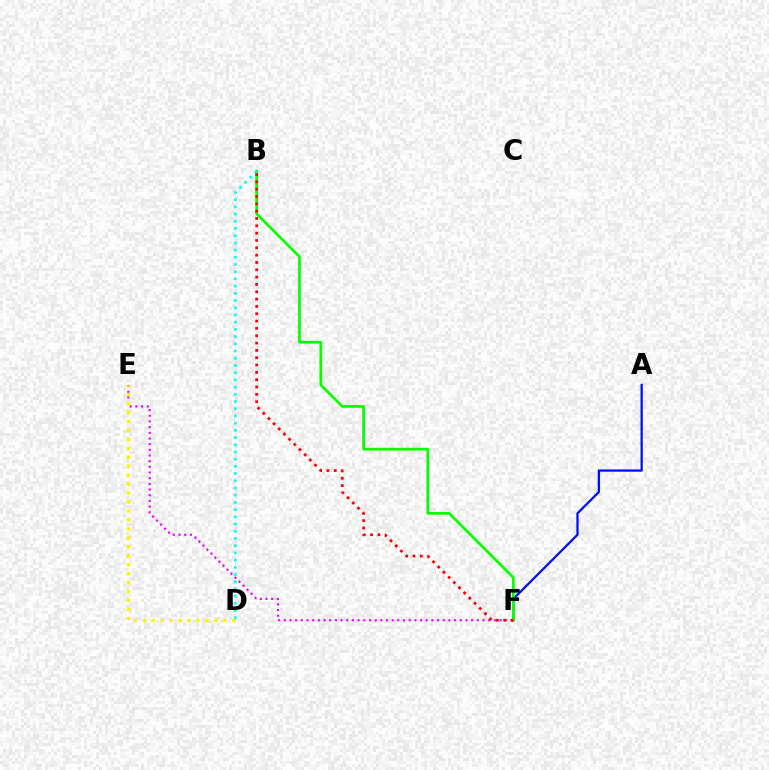{('E', 'F'): [{'color': '#ee00ff', 'line_style': 'dotted', 'thickness': 1.54}], ('A', 'F'): [{'color': '#0010ff', 'line_style': 'solid', 'thickness': 1.65}], ('B', 'F'): [{'color': '#08ff00', 'line_style': 'solid', 'thickness': 1.96}, {'color': '#ff0000', 'line_style': 'dotted', 'thickness': 1.99}], ('D', 'E'): [{'color': '#fcf500', 'line_style': 'dotted', 'thickness': 2.43}], ('B', 'D'): [{'color': '#00fff6', 'line_style': 'dotted', 'thickness': 1.96}]}